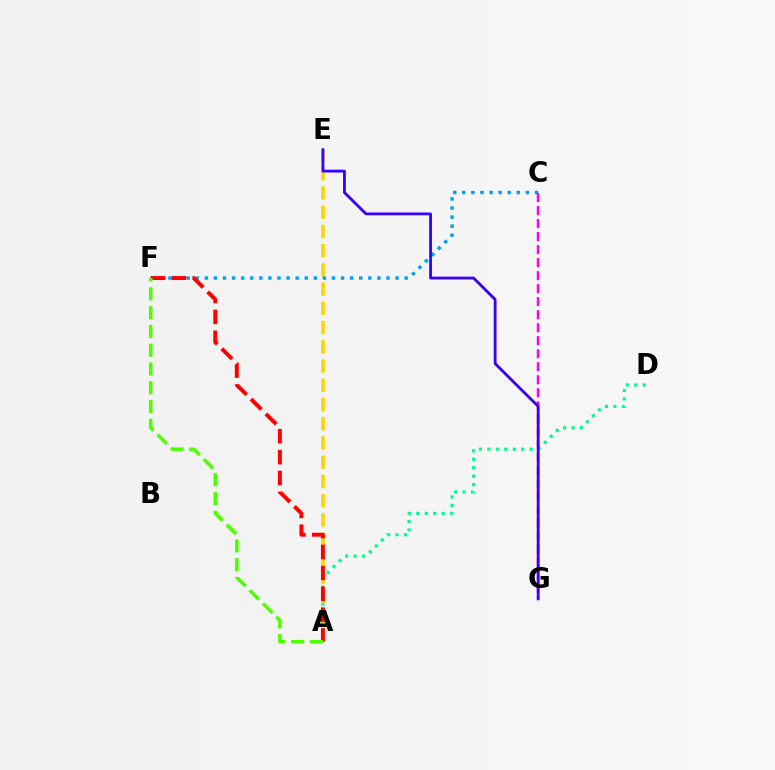{('A', 'D'): [{'color': '#00ff86', 'line_style': 'dotted', 'thickness': 2.3}], ('A', 'E'): [{'color': '#ffd500', 'line_style': 'dashed', 'thickness': 2.61}], ('C', 'F'): [{'color': '#009eff', 'line_style': 'dotted', 'thickness': 2.47}], ('A', 'F'): [{'color': '#ff0000', 'line_style': 'dashed', 'thickness': 2.84}, {'color': '#4fff00', 'line_style': 'dashed', 'thickness': 2.55}], ('C', 'G'): [{'color': '#ff00ed', 'line_style': 'dashed', 'thickness': 1.77}], ('E', 'G'): [{'color': '#3700ff', 'line_style': 'solid', 'thickness': 2.03}]}